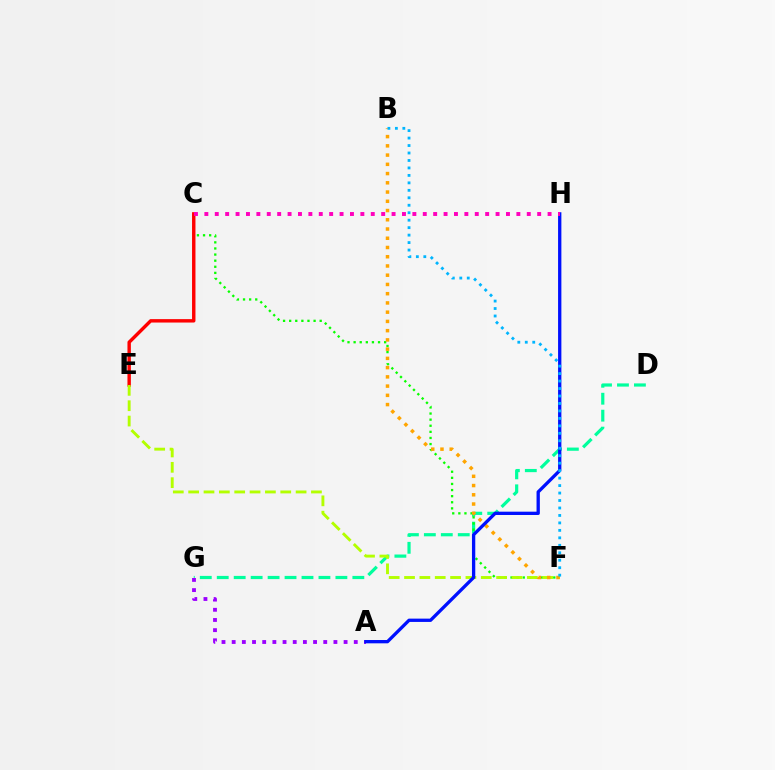{('D', 'G'): [{'color': '#00ff9d', 'line_style': 'dashed', 'thickness': 2.3}], ('C', 'F'): [{'color': '#08ff00', 'line_style': 'dotted', 'thickness': 1.66}], ('C', 'E'): [{'color': '#ff0000', 'line_style': 'solid', 'thickness': 2.46}], ('E', 'F'): [{'color': '#b3ff00', 'line_style': 'dashed', 'thickness': 2.09}], ('A', 'G'): [{'color': '#9b00ff', 'line_style': 'dotted', 'thickness': 2.76}], ('B', 'F'): [{'color': '#ffa500', 'line_style': 'dotted', 'thickness': 2.51}, {'color': '#00b5ff', 'line_style': 'dotted', 'thickness': 2.03}], ('A', 'H'): [{'color': '#0010ff', 'line_style': 'solid', 'thickness': 2.38}], ('C', 'H'): [{'color': '#ff00bd', 'line_style': 'dotted', 'thickness': 2.83}]}